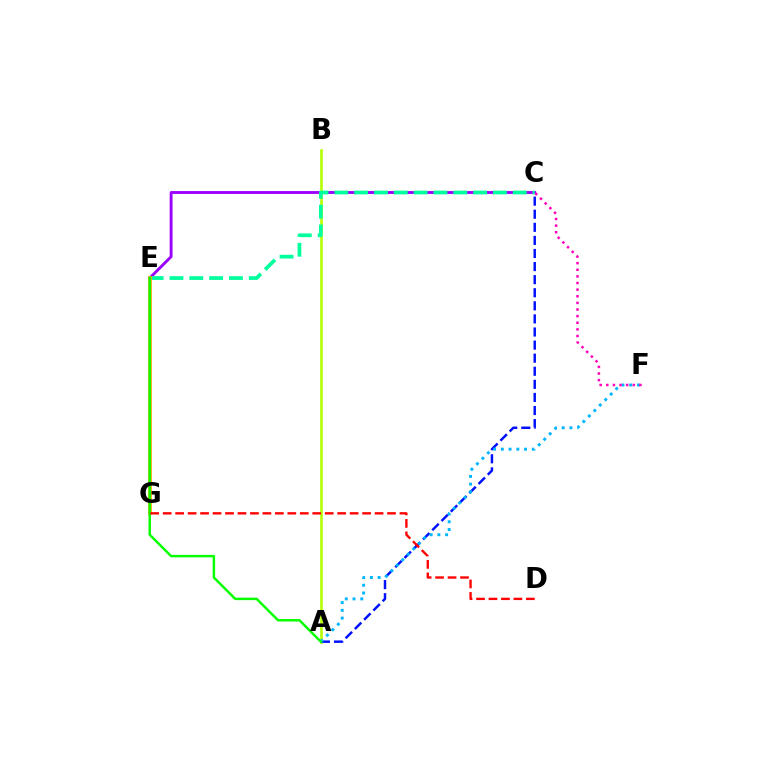{('A', 'B'): [{'color': '#b3ff00', 'line_style': 'solid', 'thickness': 1.87}], ('A', 'C'): [{'color': '#0010ff', 'line_style': 'dashed', 'thickness': 1.78}], ('A', 'F'): [{'color': '#00b5ff', 'line_style': 'dotted', 'thickness': 2.1}], ('C', 'E'): [{'color': '#9b00ff', 'line_style': 'solid', 'thickness': 2.06}, {'color': '#00ff9d', 'line_style': 'dashed', 'thickness': 2.69}], ('E', 'G'): [{'color': '#ffa500', 'line_style': 'solid', 'thickness': 2.7}], ('A', 'E'): [{'color': '#08ff00', 'line_style': 'solid', 'thickness': 1.78}], ('D', 'G'): [{'color': '#ff0000', 'line_style': 'dashed', 'thickness': 1.69}], ('C', 'F'): [{'color': '#ff00bd', 'line_style': 'dotted', 'thickness': 1.8}]}